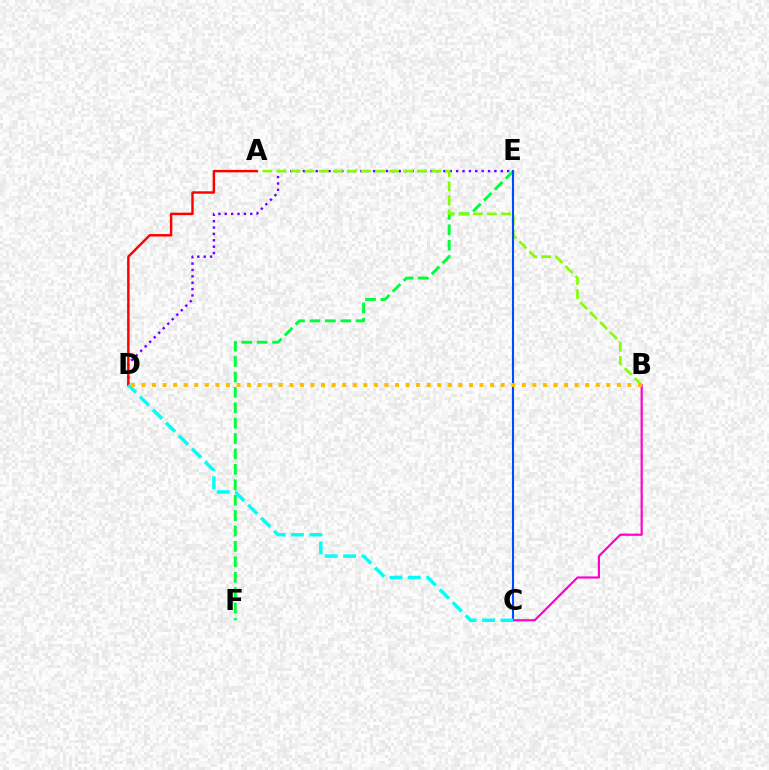{('E', 'F'): [{'color': '#00ff39', 'line_style': 'dashed', 'thickness': 2.09}], ('D', 'E'): [{'color': '#7200ff', 'line_style': 'dotted', 'thickness': 1.73}], ('B', 'C'): [{'color': '#ff00cf', 'line_style': 'solid', 'thickness': 1.58}], ('A', 'B'): [{'color': '#84ff00', 'line_style': 'dashed', 'thickness': 1.91}], ('A', 'D'): [{'color': '#ff0000', 'line_style': 'solid', 'thickness': 1.76}], ('C', 'E'): [{'color': '#004bff', 'line_style': 'solid', 'thickness': 1.51}], ('C', 'D'): [{'color': '#00fff6', 'line_style': 'dashed', 'thickness': 2.5}], ('B', 'D'): [{'color': '#ffbd00', 'line_style': 'dotted', 'thickness': 2.87}]}